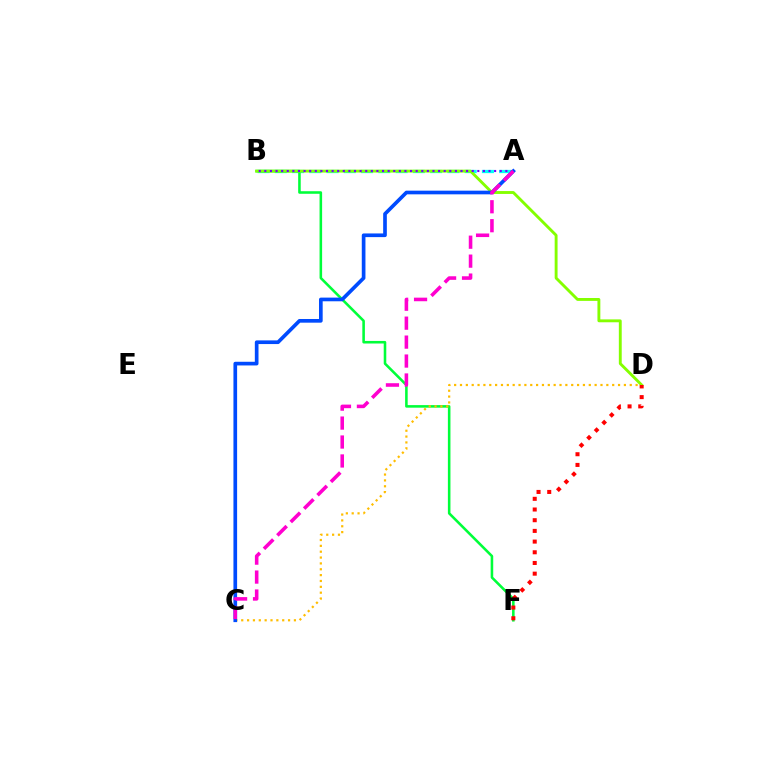{('A', 'B'): [{'color': '#00fff6', 'line_style': 'dashed', 'thickness': 2.34}, {'color': '#7200ff', 'line_style': 'dotted', 'thickness': 1.52}], ('B', 'F'): [{'color': '#00ff39', 'line_style': 'solid', 'thickness': 1.85}], ('B', 'D'): [{'color': '#84ff00', 'line_style': 'solid', 'thickness': 2.08}], ('C', 'D'): [{'color': '#ffbd00', 'line_style': 'dotted', 'thickness': 1.59}], ('A', 'C'): [{'color': '#004bff', 'line_style': 'solid', 'thickness': 2.65}, {'color': '#ff00cf', 'line_style': 'dashed', 'thickness': 2.57}], ('D', 'F'): [{'color': '#ff0000', 'line_style': 'dotted', 'thickness': 2.9}]}